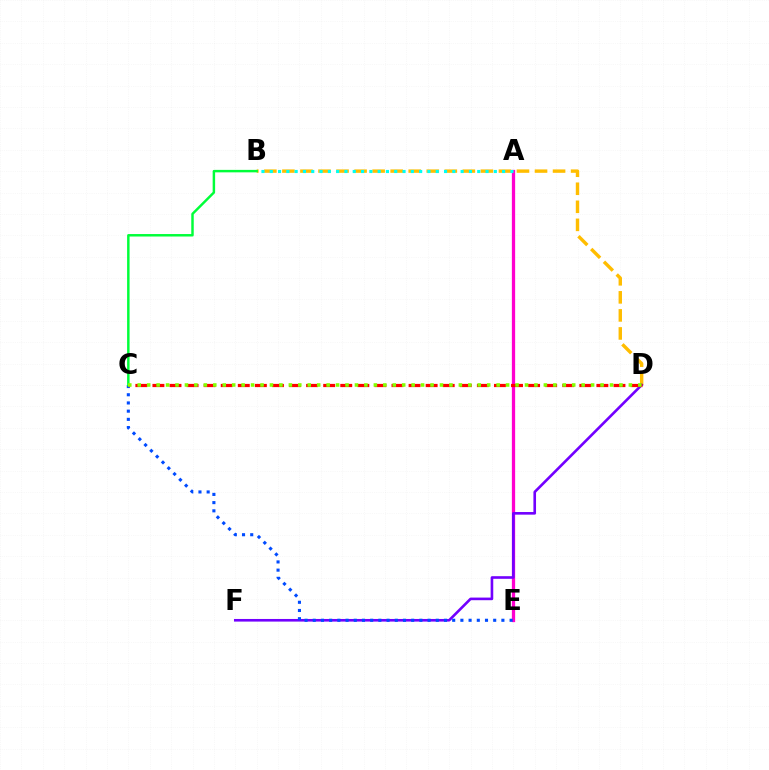{('B', 'D'): [{'color': '#ffbd00', 'line_style': 'dashed', 'thickness': 2.45}], ('A', 'E'): [{'color': '#ff00cf', 'line_style': 'solid', 'thickness': 2.36}], ('D', 'F'): [{'color': '#7200ff', 'line_style': 'solid', 'thickness': 1.89}], ('A', 'B'): [{'color': '#00fff6', 'line_style': 'dotted', 'thickness': 2.25}], ('C', 'E'): [{'color': '#004bff', 'line_style': 'dotted', 'thickness': 2.23}], ('C', 'D'): [{'color': '#ff0000', 'line_style': 'dashed', 'thickness': 2.32}, {'color': '#84ff00', 'line_style': 'dotted', 'thickness': 2.57}], ('B', 'C'): [{'color': '#00ff39', 'line_style': 'solid', 'thickness': 1.78}]}